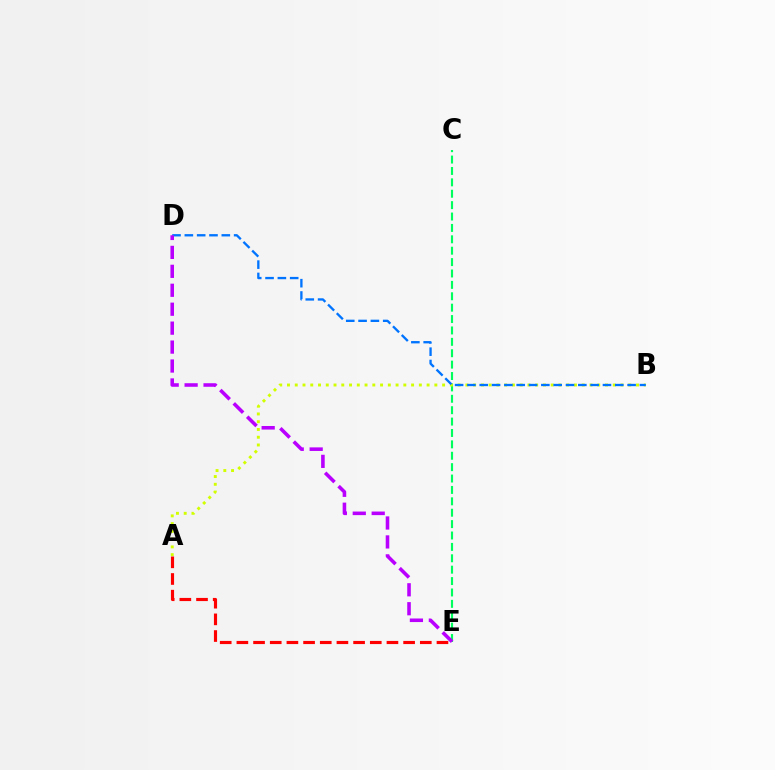{('C', 'E'): [{'color': '#00ff5c', 'line_style': 'dashed', 'thickness': 1.55}], ('A', 'B'): [{'color': '#d1ff00', 'line_style': 'dotted', 'thickness': 2.11}], ('B', 'D'): [{'color': '#0074ff', 'line_style': 'dashed', 'thickness': 1.67}], ('A', 'E'): [{'color': '#ff0000', 'line_style': 'dashed', 'thickness': 2.27}], ('D', 'E'): [{'color': '#b900ff', 'line_style': 'dashed', 'thickness': 2.57}]}